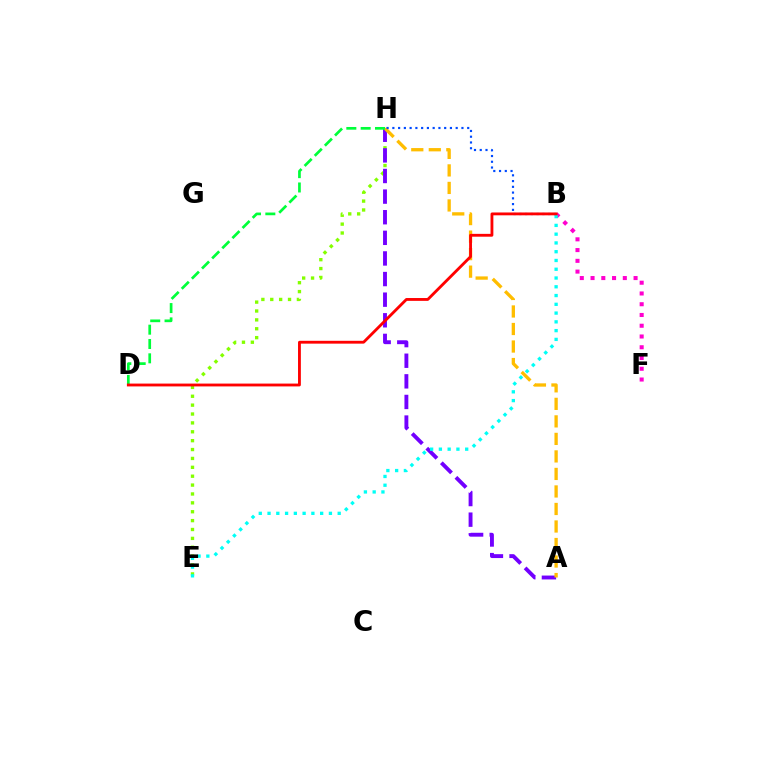{('E', 'H'): [{'color': '#84ff00', 'line_style': 'dotted', 'thickness': 2.41}], ('A', 'H'): [{'color': '#7200ff', 'line_style': 'dashed', 'thickness': 2.8}, {'color': '#ffbd00', 'line_style': 'dashed', 'thickness': 2.38}], ('D', 'H'): [{'color': '#00ff39', 'line_style': 'dashed', 'thickness': 1.95}], ('B', 'F'): [{'color': '#ff00cf', 'line_style': 'dotted', 'thickness': 2.92}], ('B', 'H'): [{'color': '#004bff', 'line_style': 'dotted', 'thickness': 1.56}], ('B', 'E'): [{'color': '#00fff6', 'line_style': 'dotted', 'thickness': 2.38}], ('B', 'D'): [{'color': '#ff0000', 'line_style': 'solid', 'thickness': 2.04}]}